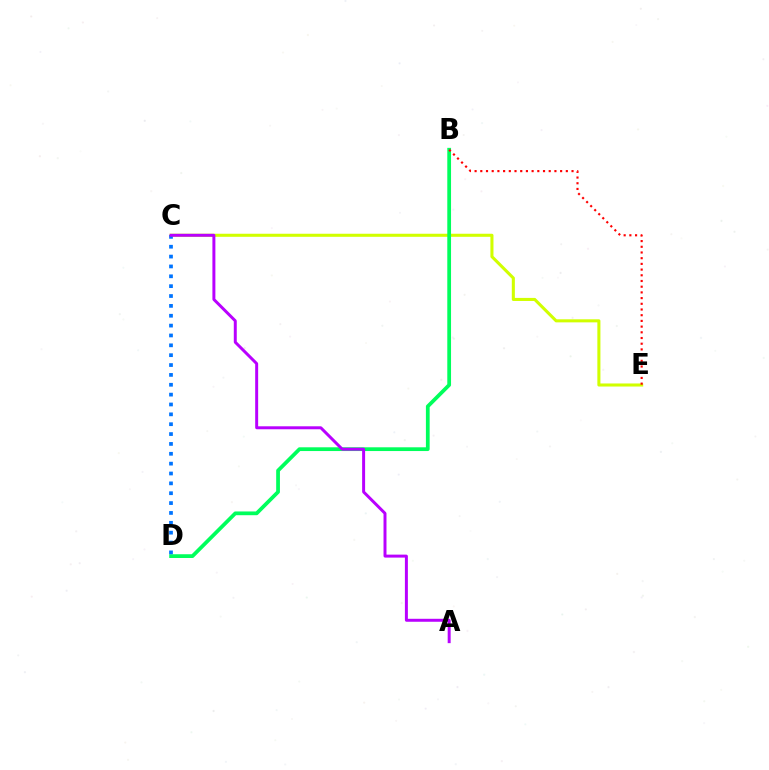{('C', 'E'): [{'color': '#d1ff00', 'line_style': 'solid', 'thickness': 2.21}], ('B', 'D'): [{'color': '#00ff5c', 'line_style': 'solid', 'thickness': 2.7}], ('B', 'E'): [{'color': '#ff0000', 'line_style': 'dotted', 'thickness': 1.55}], ('C', 'D'): [{'color': '#0074ff', 'line_style': 'dotted', 'thickness': 2.68}], ('A', 'C'): [{'color': '#b900ff', 'line_style': 'solid', 'thickness': 2.14}]}